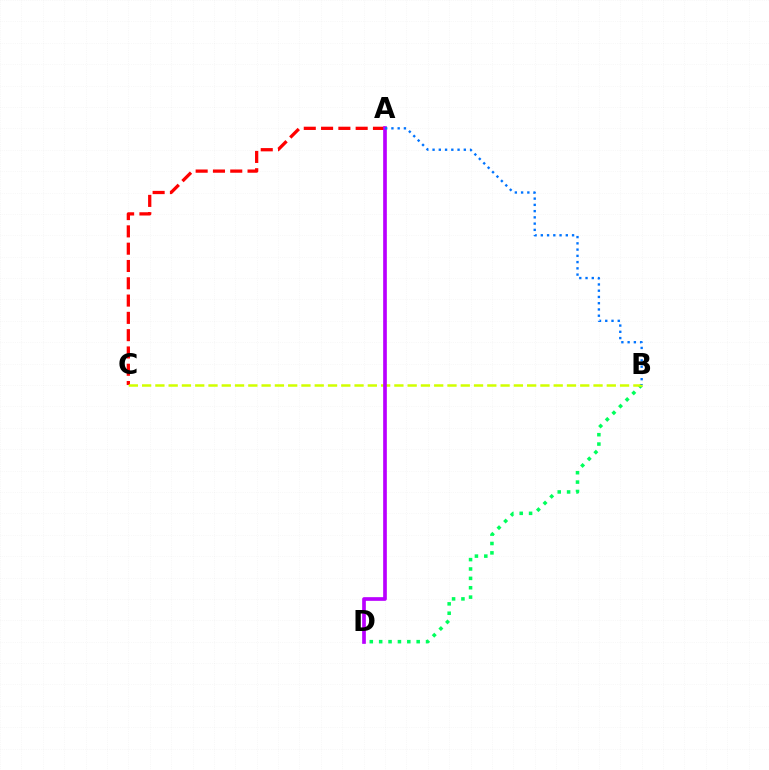{('A', 'C'): [{'color': '#ff0000', 'line_style': 'dashed', 'thickness': 2.35}], ('B', 'D'): [{'color': '#00ff5c', 'line_style': 'dotted', 'thickness': 2.55}], ('B', 'C'): [{'color': '#d1ff00', 'line_style': 'dashed', 'thickness': 1.8}], ('A', 'D'): [{'color': '#b900ff', 'line_style': 'solid', 'thickness': 2.65}], ('A', 'B'): [{'color': '#0074ff', 'line_style': 'dotted', 'thickness': 1.7}]}